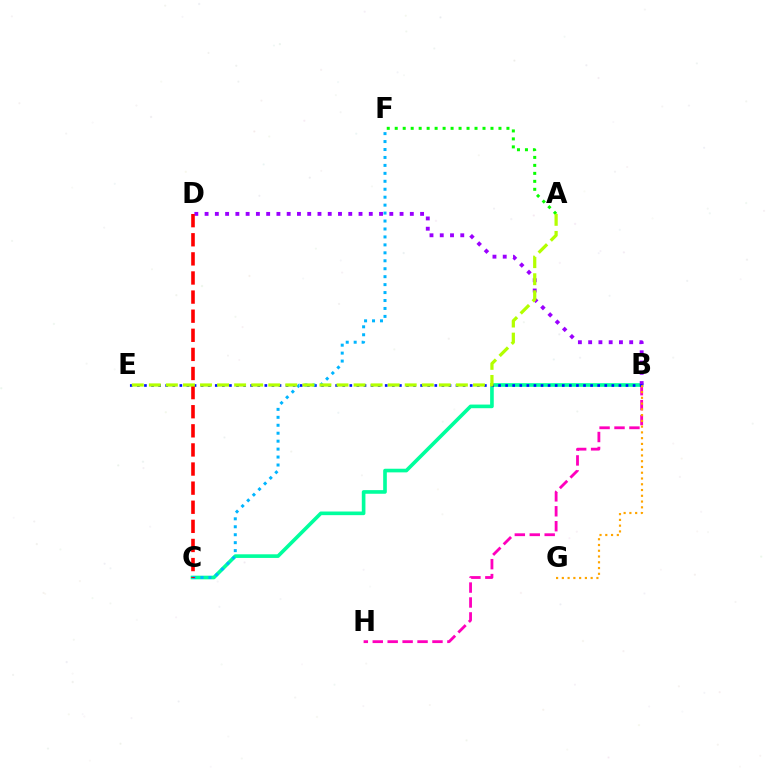{('B', 'C'): [{'color': '#00ff9d', 'line_style': 'solid', 'thickness': 2.62}], ('A', 'F'): [{'color': '#08ff00', 'line_style': 'dotted', 'thickness': 2.17}], ('B', 'D'): [{'color': '#9b00ff', 'line_style': 'dotted', 'thickness': 2.79}], ('B', 'H'): [{'color': '#ff00bd', 'line_style': 'dashed', 'thickness': 2.03}], ('B', 'E'): [{'color': '#0010ff', 'line_style': 'dotted', 'thickness': 1.92}], ('B', 'G'): [{'color': '#ffa500', 'line_style': 'dotted', 'thickness': 1.57}], ('C', 'F'): [{'color': '#00b5ff', 'line_style': 'dotted', 'thickness': 2.16}], ('C', 'D'): [{'color': '#ff0000', 'line_style': 'dashed', 'thickness': 2.6}], ('A', 'E'): [{'color': '#b3ff00', 'line_style': 'dashed', 'thickness': 2.32}]}